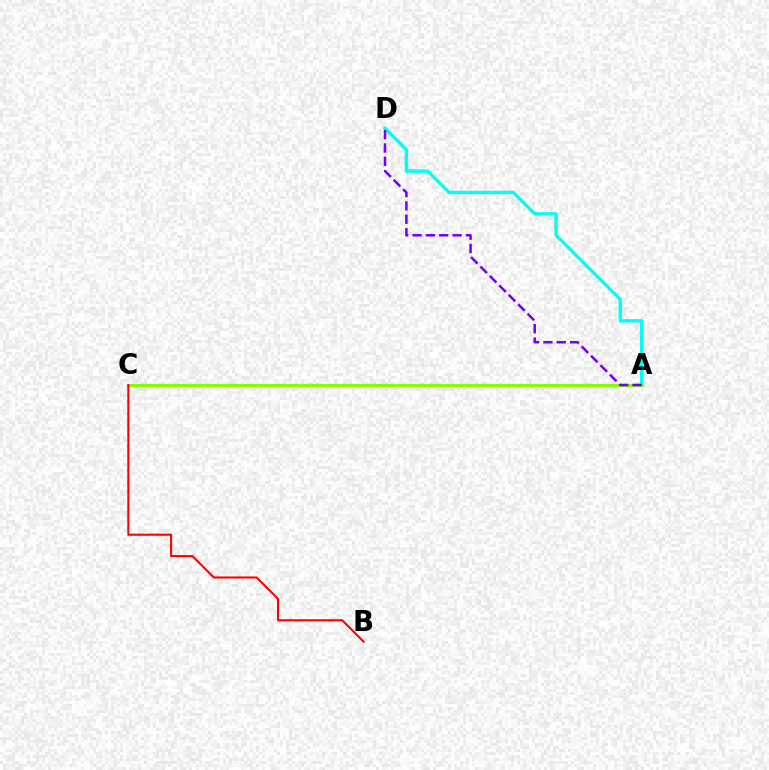{('A', 'D'): [{'color': '#00fff6', 'line_style': 'solid', 'thickness': 2.46}, {'color': '#7200ff', 'line_style': 'dashed', 'thickness': 1.81}], ('A', 'C'): [{'color': '#84ff00', 'line_style': 'solid', 'thickness': 2.37}], ('B', 'C'): [{'color': '#ff0000', 'line_style': 'solid', 'thickness': 1.51}]}